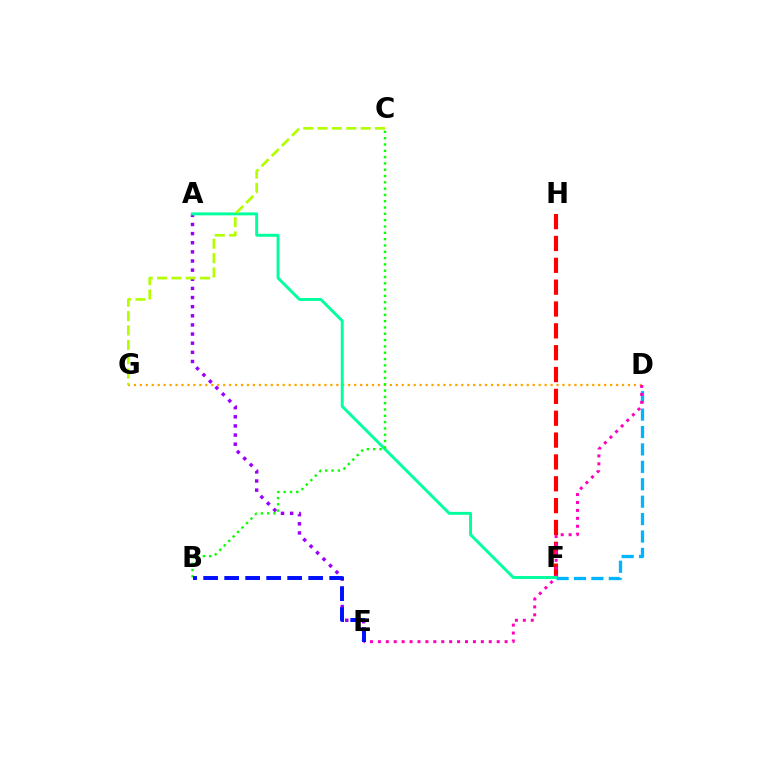{('D', 'F'): [{'color': '#00b5ff', 'line_style': 'dashed', 'thickness': 2.37}], ('A', 'E'): [{'color': '#9b00ff', 'line_style': 'dotted', 'thickness': 2.48}], ('F', 'H'): [{'color': '#ff0000', 'line_style': 'dashed', 'thickness': 2.97}], ('D', 'G'): [{'color': '#ffa500', 'line_style': 'dotted', 'thickness': 1.62}], ('D', 'E'): [{'color': '#ff00bd', 'line_style': 'dotted', 'thickness': 2.15}], ('A', 'F'): [{'color': '#00ff9d', 'line_style': 'solid', 'thickness': 2.11}], ('B', 'C'): [{'color': '#08ff00', 'line_style': 'dotted', 'thickness': 1.71}], ('B', 'E'): [{'color': '#0010ff', 'line_style': 'dashed', 'thickness': 2.85}], ('C', 'G'): [{'color': '#b3ff00', 'line_style': 'dashed', 'thickness': 1.95}]}